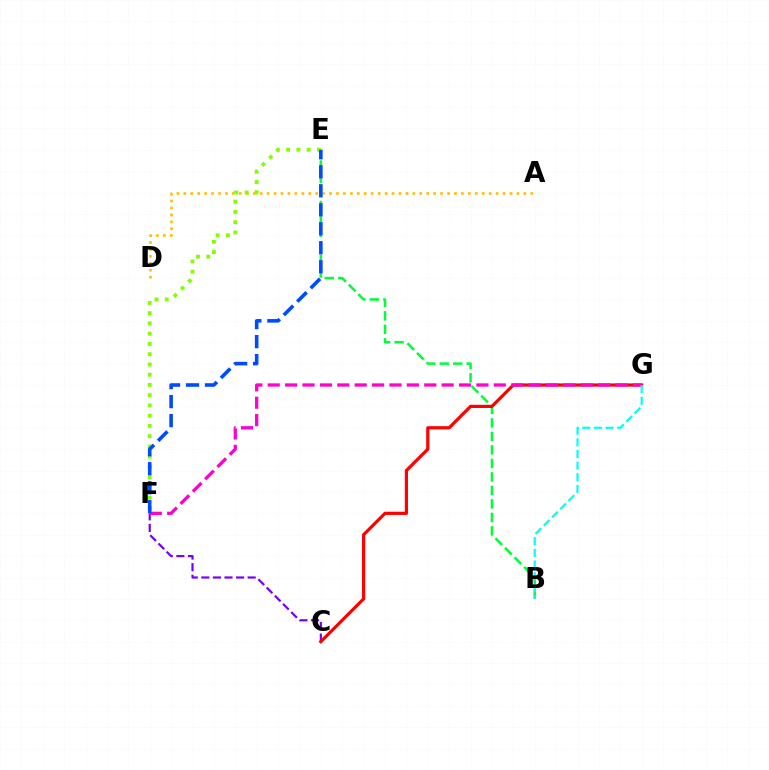{('A', 'D'): [{'color': '#ffbd00', 'line_style': 'dotted', 'thickness': 1.89}], ('B', 'E'): [{'color': '#00ff39', 'line_style': 'dashed', 'thickness': 1.83}], ('E', 'F'): [{'color': '#84ff00', 'line_style': 'dotted', 'thickness': 2.79}, {'color': '#004bff', 'line_style': 'dashed', 'thickness': 2.58}], ('C', 'F'): [{'color': '#7200ff', 'line_style': 'dashed', 'thickness': 1.57}], ('C', 'G'): [{'color': '#ff0000', 'line_style': 'solid', 'thickness': 2.3}], ('F', 'G'): [{'color': '#ff00cf', 'line_style': 'dashed', 'thickness': 2.36}], ('B', 'G'): [{'color': '#00fff6', 'line_style': 'dashed', 'thickness': 1.58}]}